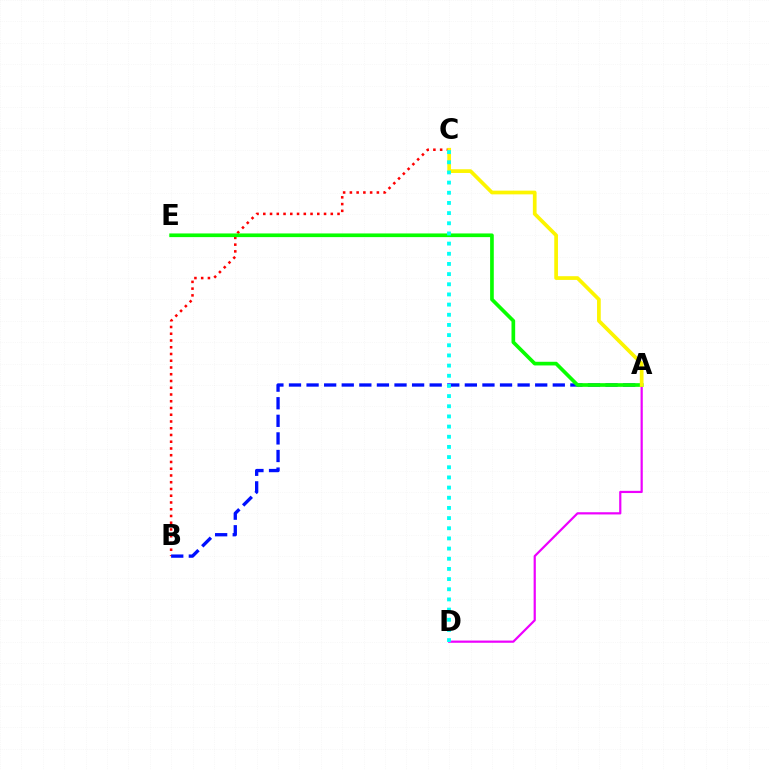{('A', 'D'): [{'color': '#ee00ff', 'line_style': 'solid', 'thickness': 1.59}], ('B', 'C'): [{'color': '#ff0000', 'line_style': 'dotted', 'thickness': 1.83}], ('A', 'B'): [{'color': '#0010ff', 'line_style': 'dashed', 'thickness': 2.39}], ('A', 'E'): [{'color': '#08ff00', 'line_style': 'solid', 'thickness': 2.64}], ('A', 'C'): [{'color': '#fcf500', 'line_style': 'solid', 'thickness': 2.67}], ('C', 'D'): [{'color': '#00fff6', 'line_style': 'dotted', 'thickness': 2.76}]}